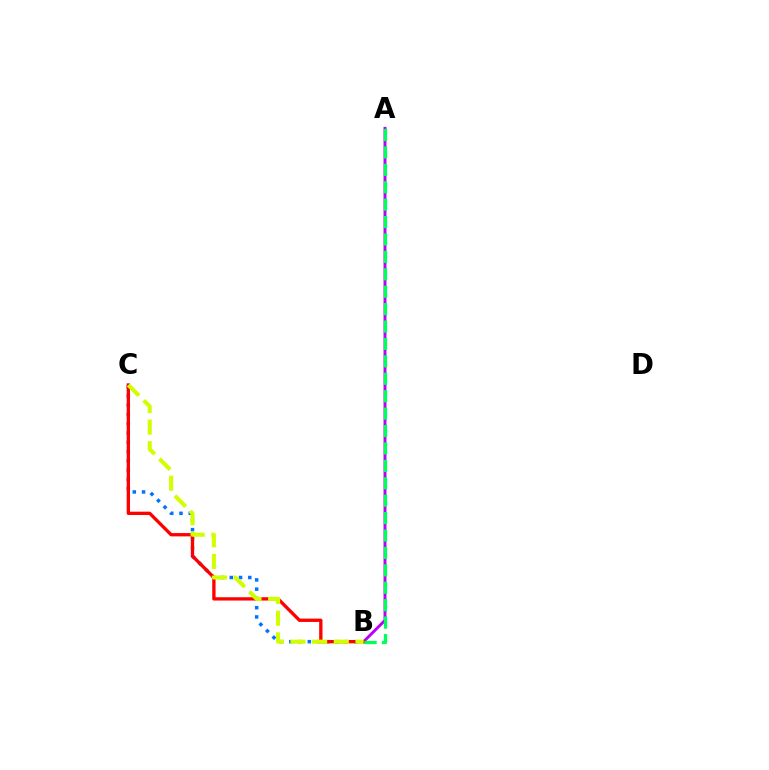{('A', 'B'): [{'color': '#b900ff', 'line_style': 'solid', 'thickness': 2.11}, {'color': '#00ff5c', 'line_style': 'dashed', 'thickness': 2.37}], ('B', 'C'): [{'color': '#0074ff', 'line_style': 'dotted', 'thickness': 2.52}, {'color': '#ff0000', 'line_style': 'solid', 'thickness': 2.39}, {'color': '#d1ff00', 'line_style': 'dashed', 'thickness': 2.95}]}